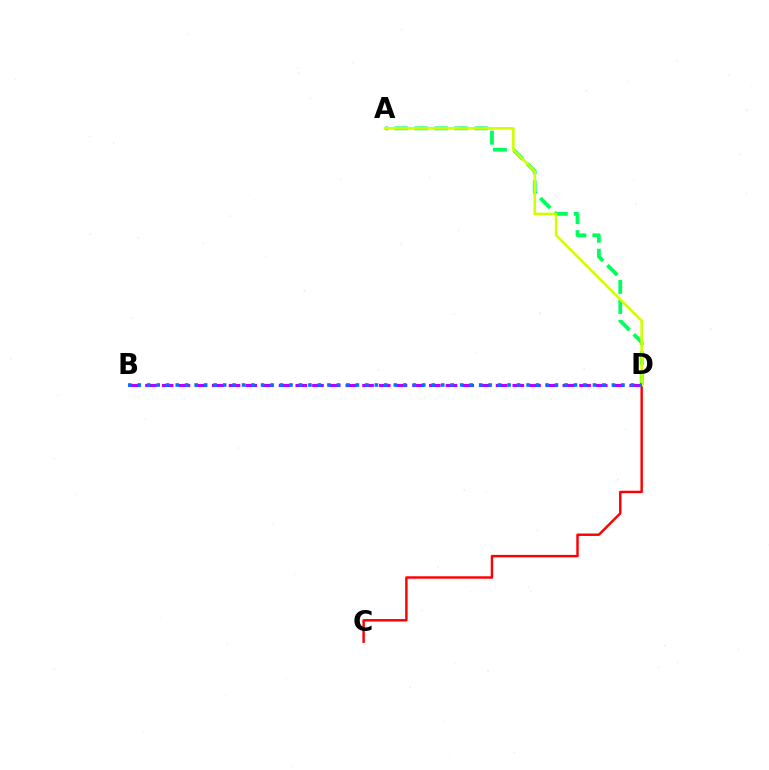{('C', 'D'): [{'color': '#ff0000', 'line_style': 'solid', 'thickness': 1.76}], ('A', 'D'): [{'color': '#00ff5c', 'line_style': 'dashed', 'thickness': 2.72}, {'color': '#d1ff00', 'line_style': 'solid', 'thickness': 1.87}], ('B', 'D'): [{'color': '#b900ff', 'line_style': 'dashed', 'thickness': 2.27}, {'color': '#0074ff', 'line_style': 'dotted', 'thickness': 2.58}]}